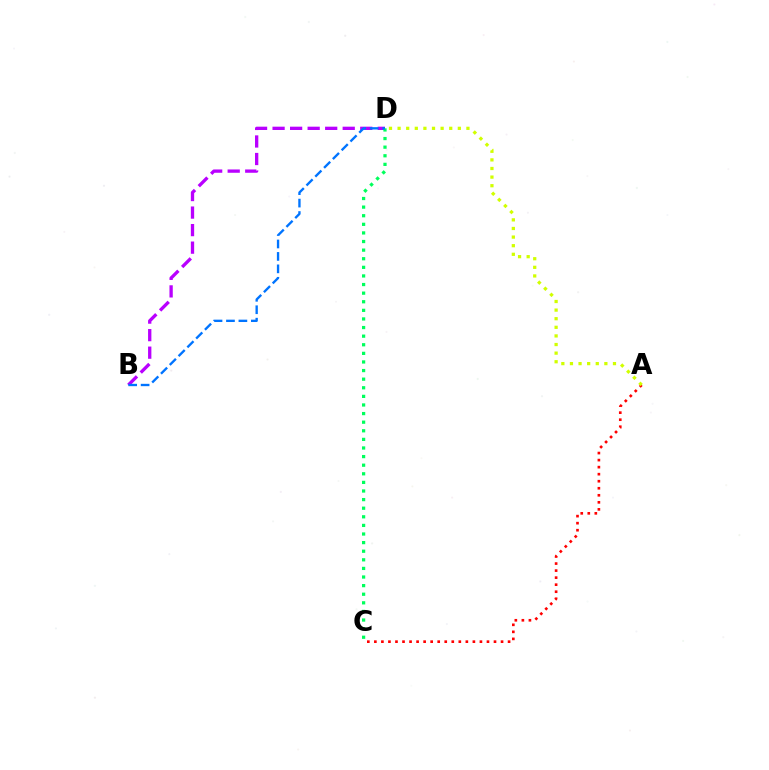{('A', 'C'): [{'color': '#ff0000', 'line_style': 'dotted', 'thickness': 1.91}], ('B', 'D'): [{'color': '#b900ff', 'line_style': 'dashed', 'thickness': 2.38}, {'color': '#0074ff', 'line_style': 'dashed', 'thickness': 1.69}], ('C', 'D'): [{'color': '#00ff5c', 'line_style': 'dotted', 'thickness': 2.34}], ('A', 'D'): [{'color': '#d1ff00', 'line_style': 'dotted', 'thickness': 2.34}]}